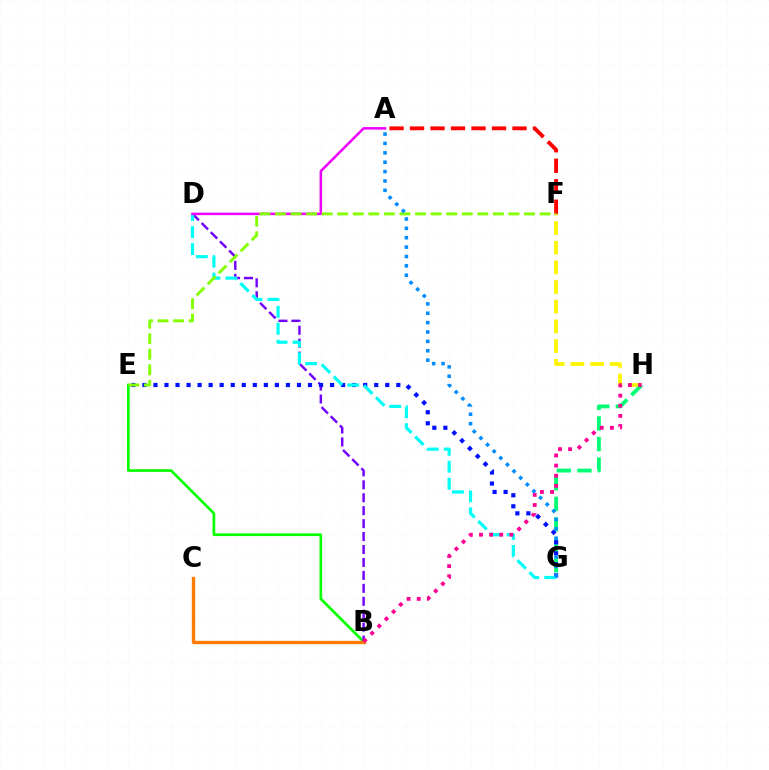{('F', 'H'): [{'color': '#fcf500', 'line_style': 'dashed', 'thickness': 2.67}], ('B', 'E'): [{'color': '#08ff00', 'line_style': 'solid', 'thickness': 1.93}], ('B', 'D'): [{'color': '#7200ff', 'line_style': 'dashed', 'thickness': 1.76}], ('G', 'H'): [{'color': '#00ff74', 'line_style': 'dashed', 'thickness': 2.79}], ('A', 'F'): [{'color': '#ff0000', 'line_style': 'dashed', 'thickness': 2.78}], ('E', 'G'): [{'color': '#0010ff', 'line_style': 'dotted', 'thickness': 3.0}], ('B', 'C'): [{'color': '#ff7c00', 'line_style': 'solid', 'thickness': 2.42}], ('D', 'G'): [{'color': '#00fff6', 'line_style': 'dashed', 'thickness': 2.31}], ('B', 'H'): [{'color': '#ff0094', 'line_style': 'dotted', 'thickness': 2.75}], ('A', 'D'): [{'color': '#ee00ff', 'line_style': 'solid', 'thickness': 1.81}], ('E', 'F'): [{'color': '#84ff00', 'line_style': 'dashed', 'thickness': 2.11}], ('A', 'G'): [{'color': '#008cff', 'line_style': 'dotted', 'thickness': 2.55}]}